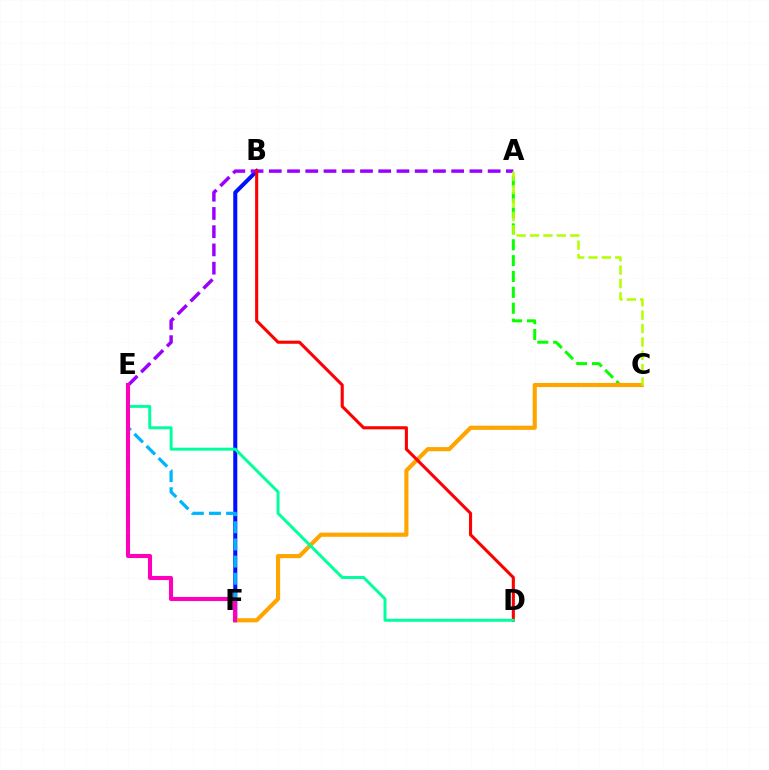{('A', 'C'): [{'color': '#08ff00', 'line_style': 'dashed', 'thickness': 2.16}, {'color': '#b3ff00', 'line_style': 'dashed', 'thickness': 1.82}], ('B', 'F'): [{'color': '#0010ff', 'line_style': 'solid', 'thickness': 2.9}], ('E', 'F'): [{'color': '#00b5ff', 'line_style': 'dashed', 'thickness': 2.33}, {'color': '#ff00bd', 'line_style': 'solid', 'thickness': 2.94}], ('C', 'F'): [{'color': '#ffa500', 'line_style': 'solid', 'thickness': 2.98}], ('A', 'E'): [{'color': '#9b00ff', 'line_style': 'dashed', 'thickness': 2.48}], ('B', 'D'): [{'color': '#ff0000', 'line_style': 'solid', 'thickness': 2.23}], ('D', 'E'): [{'color': '#00ff9d', 'line_style': 'solid', 'thickness': 2.13}]}